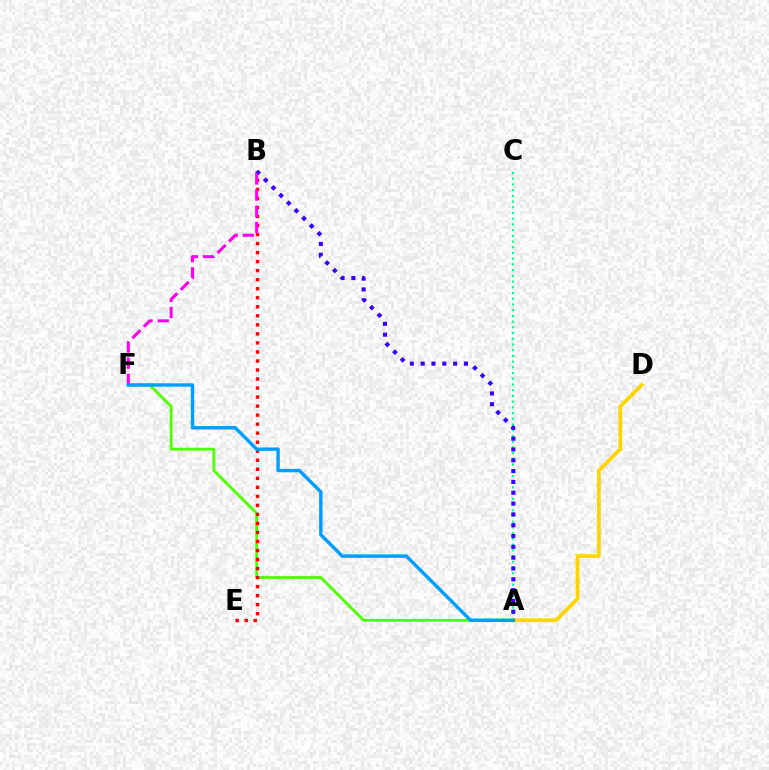{('A', 'C'): [{'color': '#00ff86', 'line_style': 'dotted', 'thickness': 1.55}], ('A', 'F'): [{'color': '#4fff00', 'line_style': 'solid', 'thickness': 2.04}, {'color': '#009eff', 'line_style': 'solid', 'thickness': 2.45}], ('B', 'E'): [{'color': '#ff0000', 'line_style': 'dotted', 'thickness': 2.45}], ('A', 'B'): [{'color': '#3700ff', 'line_style': 'dotted', 'thickness': 2.94}], ('A', 'D'): [{'color': '#ffd500', 'line_style': 'solid', 'thickness': 2.69}], ('B', 'F'): [{'color': '#ff00ed', 'line_style': 'dashed', 'thickness': 2.2}]}